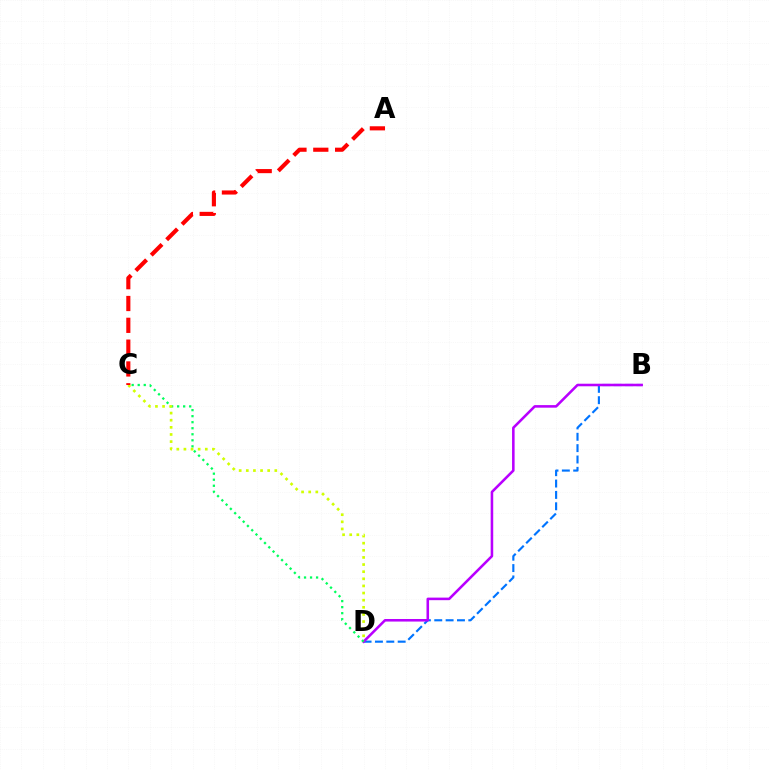{('B', 'D'): [{'color': '#0074ff', 'line_style': 'dashed', 'thickness': 1.54}, {'color': '#b900ff', 'line_style': 'solid', 'thickness': 1.85}], ('C', 'D'): [{'color': '#00ff5c', 'line_style': 'dotted', 'thickness': 1.64}, {'color': '#d1ff00', 'line_style': 'dotted', 'thickness': 1.94}], ('A', 'C'): [{'color': '#ff0000', 'line_style': 'dashed', 'thickness': 2.96}]}